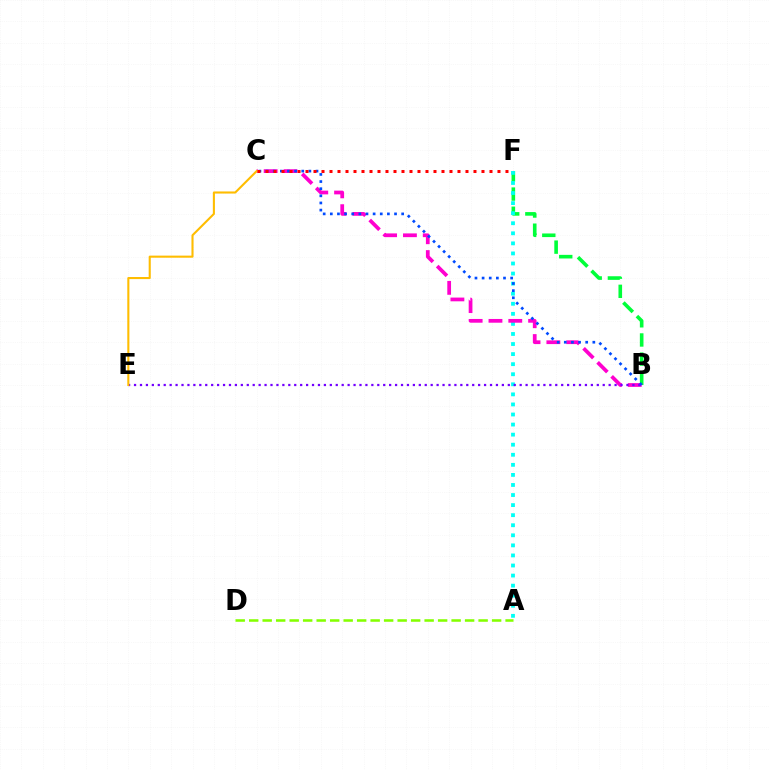{('B', 'F'): [{'color': '#00ff39', 'line_style': 'dashed', 'thickness': 2.6}], ('A', 'F'): [{'color': '#00fff6', 'line_style': 'dotted', 'thickness': 2.74}], ('B', 'C'): [{'color': '#ff00cf', 'line_style': 'dashed', 'thickness': 2.69}, {'color': '#004bff', 'line_style': 'dotted', 'thickness': 1.94}], ('B', 'E'): [{'color': '#7200ff', 'line_style': 'dotted', 'thickness': 1.61}], ('A', 'D'): [{'color': '#84ff00', 'line_style': 'dashed', 'thickness': 1.83}], ('C', 'E'): [{'color': '#ffbd00', 'line_style': 'solid', 'thickness': 1.5}], ('C', 'F'): [{'color': '#ff0000', 'line_style': 'dotted', 'thickness': 2.17}]}